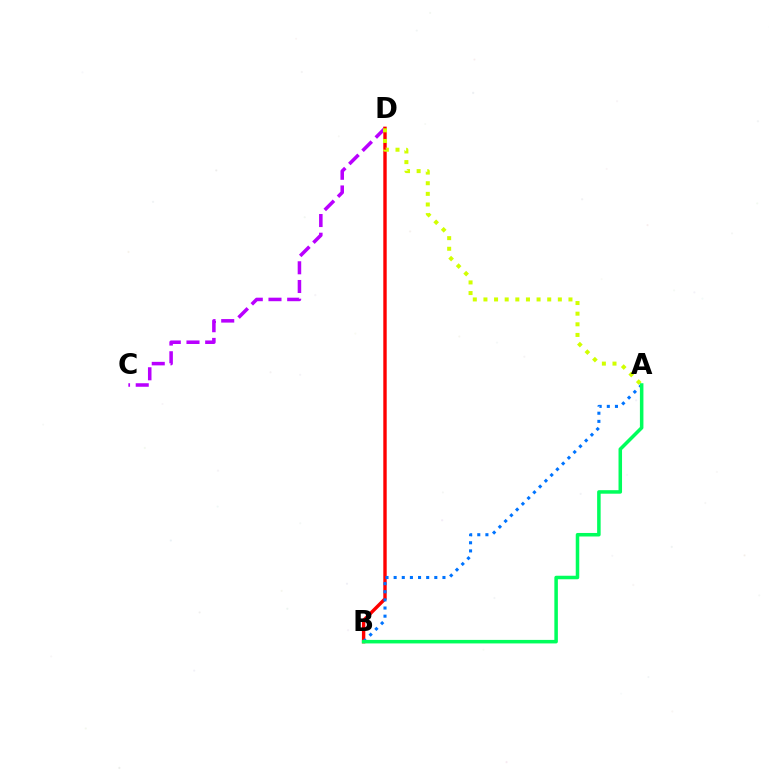{('C', 'D'): [{'color': '#b900ff', 'line_style': 'dashed', 'thickness': 2.54}], ('B', 'D'): [{'color': '#ff0000', 'line_style': 'solid', 'thickness': 2.45}], ('A', 'D'): [{'color': '#d1ff00', 'line_style': 'dotted', 'thickness': 2.89}], ('A', 'B'): [{'color': '#0074ff', 'line_style': 'dotted', 'thickness': 2.21}, {'color': '#00ff5c', 'line_style': 'solid', 'thickness': 2.54}]}